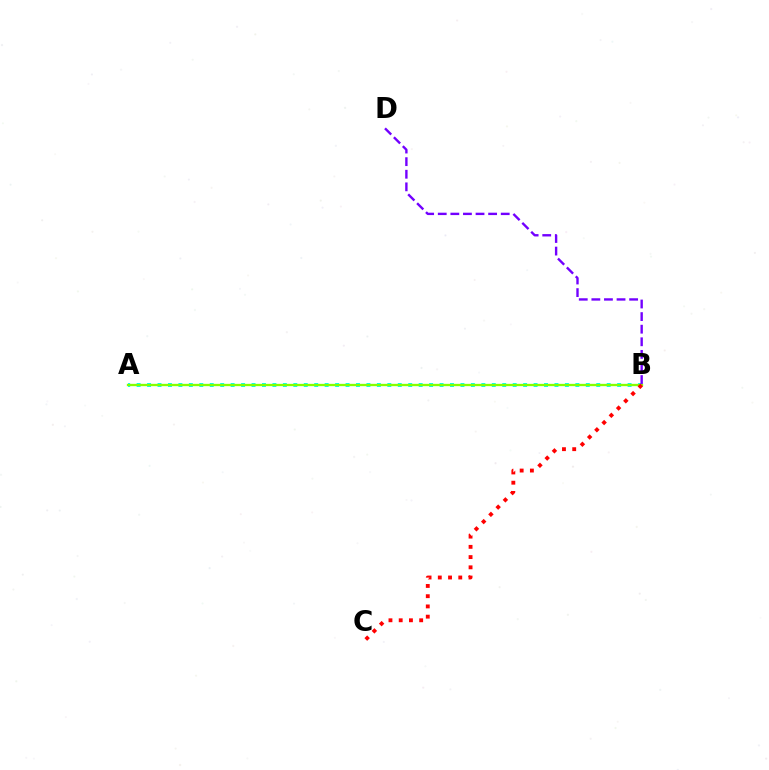{('A', 'B'): [{'color': '#00fff6', 'line_style': 'dotted', 'thickness': 2.84}, {'color': '#84ff00', 'line_style': 'solid', 'thickness': 1.67}], ('B', 'D'): [{'color': '#7200ff', 'line_style': 'dashed', 'thickness': 1.71}], ('B', 'C'): [{'color': '#ff0000', 'line_style': 'dotted', 'thickness': 2.78}]}